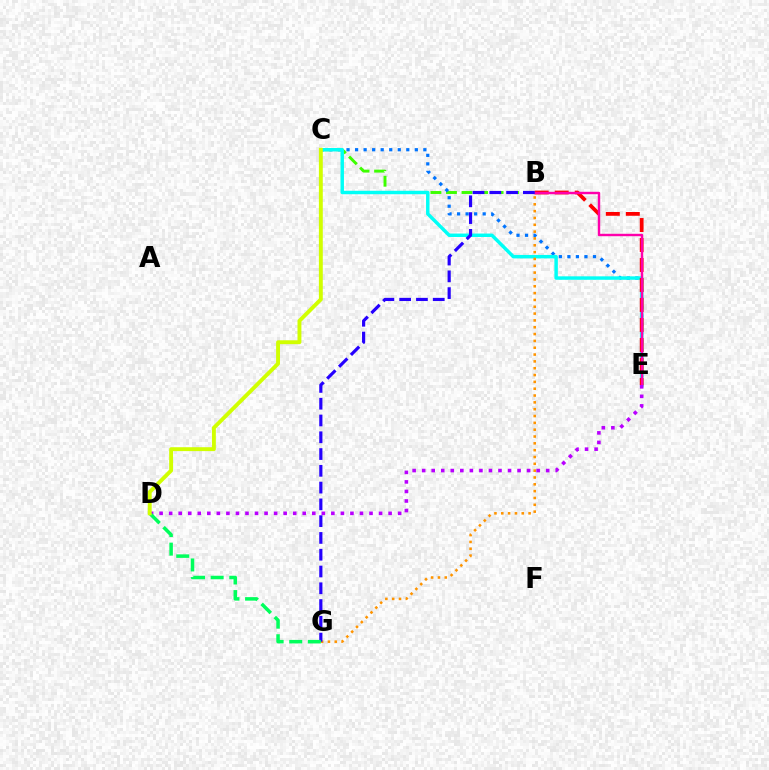{('B', 'C'): [{'color': '#3dff00', 'line_style': 'dashed', 'thickness': 2.11}], ('C', 'E'): [{'color': '#0074ff', 'line_style': 'dotted', 'thickness': 2.32}, {'color': '#00fff6', 'line_style': 'solid', 'thickness': 2.49}], ('B', 'E'): [{'color': '#ff0000', 'line_style': 'dashed', 'thickness': 2.72}, {'color': '#ff00ac', 'line_style': 'solid', 'thickness': 1.74}], ('B', 'G'): [{'color': '#ff9400', 'line_style': 'dotted', 'thickness': 1.86}, {'color': '#2500ff', 'line_style': 'dashed', 'thickness': 2.28}], ('D', 'E'): [{'color': '#b900ff', 'line_style': 'dotted', 'thickness': 2.59}], ('D', 'G'): [{'color': '#00ff5c', 'line_style': 'dashed', 'thickness': 2.53}], ('C', 'D'): [{'color': '#d1ff00', 'line_style': 'solid', 'thickness': 2.8}]}